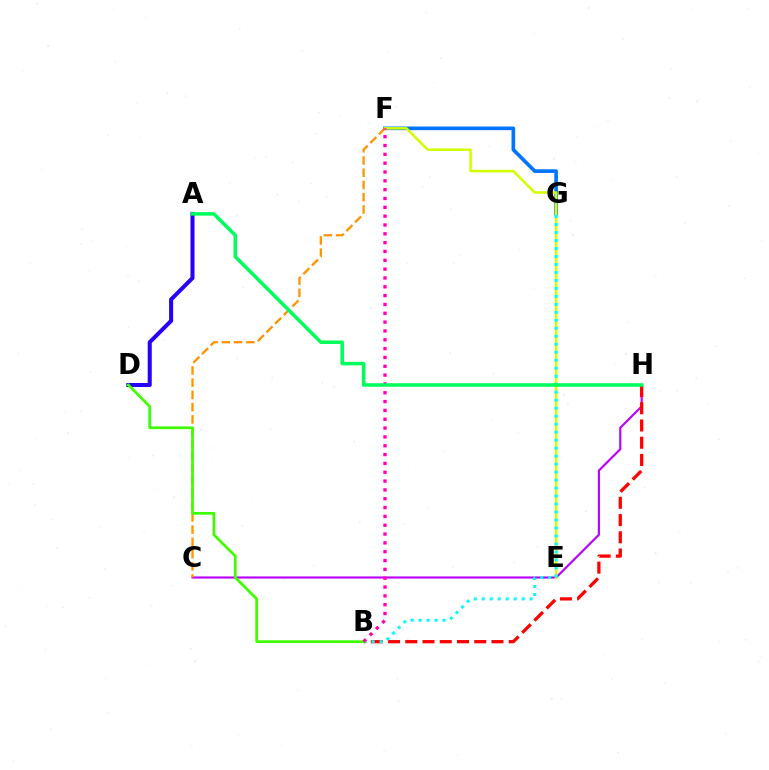{('A', 'D'): [{'color': '#2500ff', 'line_style': 'solid', 'thickness': 2.9}], ('C', 'H'): [{'color': '#b900ff', 'line_style': 'solid', 'thickness': 1.54}], ('F', 'G'): [{'color': '#0074ff', 'line_style': 'solid', 'thickness': 2.62}], ('C', 'F'): [{'color': '#ff9400', 'line_style': 'dashed', 'thickness': 1.66}], ('B', 'H'): [{'color': '#ff0000', 'line_style': 'dashed', 'thickness': 2.34}], ('E', 'F'): [{'color': '#d1ff00', 'line_style': 'solid', 'thickness': 1.84}], ('B', 'G'): [{'color': '#00fff6', 'line_style': 'dotted', 'thickness': 2.17}], ('B', 'D'): [{'color': '#3dff00', 'line_style': 'solid', 'thickness': 1.96}], ('B', 'F'): [{'color': '#ff00ac', 'line_style': 'dotted', 'thickness': 2.4}], ('A', 'H'): [{'color': '#00ff5c', 'line_style': 'solid', 'thickness': 2.54}]}